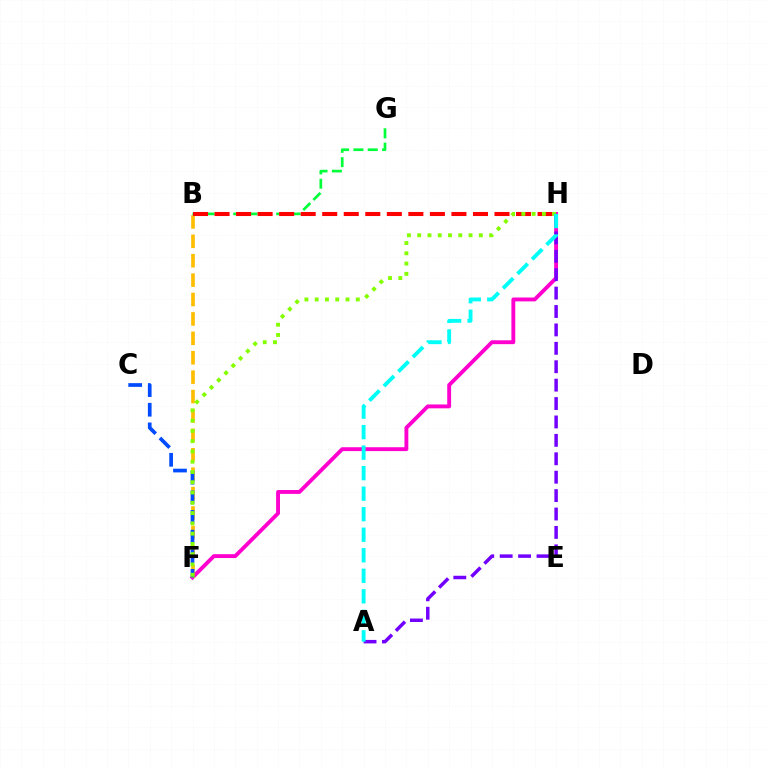{('F', 'H'): [{'color': '#ff00cf', 'line_style': 'solid', 'thickness': 2.79}, {'color': '#84ff00', 'line_style': 'dotted', 'thickness': 2.79}], ('B', 'F'): [{'color': '#ffbd00', 'line_style': 'dashed', 'thickness': 2.64}], ('C', 'F'): [{'color': '#004bff', 'line_style': 'dashed', 'thickness': 2.67}], ('B', 'G'): [{'color': '#00ff39', 'line_style': 'dashed', 'thickness': 1.95}], ('B', 'H'): [{'color': '#ff0000', 'line_style': 'dashed', 'thickness': 2.93}], ('A', 'H'): [{'color': '#7200ff', 'line_style': 'dashed', 'thickness': 2.5}, {'color': '#00fff6', 'line_style': 'dashed', 'thickness': 2.79}]}